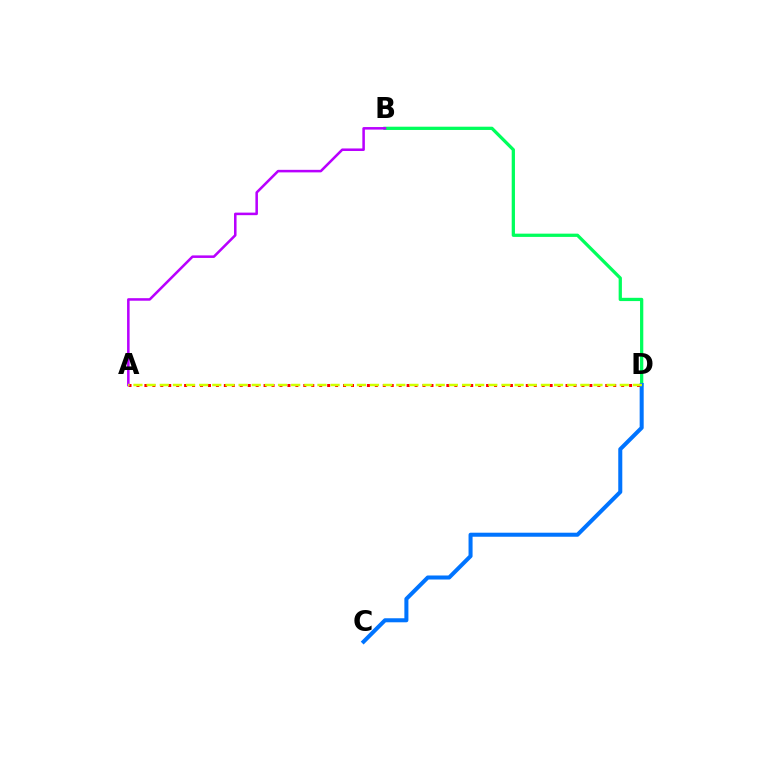{('B', 'D'): [{'color': '#00ff5c', 'line_style': 'solid', 'thickness': 2.35}], ('A', 'D'): [{'color': '#ff0000', 'line_style': 'dotted', 'thickness': 2.16}, {'color': '#d1ff00', 'line_style': 'dashed', 'thickness': 1.79}], ('A', 'B'): [{'color': '#b900ff', 'line_style': 'solid', 'thickness': 1.83}], ('C', 'D'): [{'color': '#0074ff', 'line_style': 'solid', 'thickness': 2.9}]}